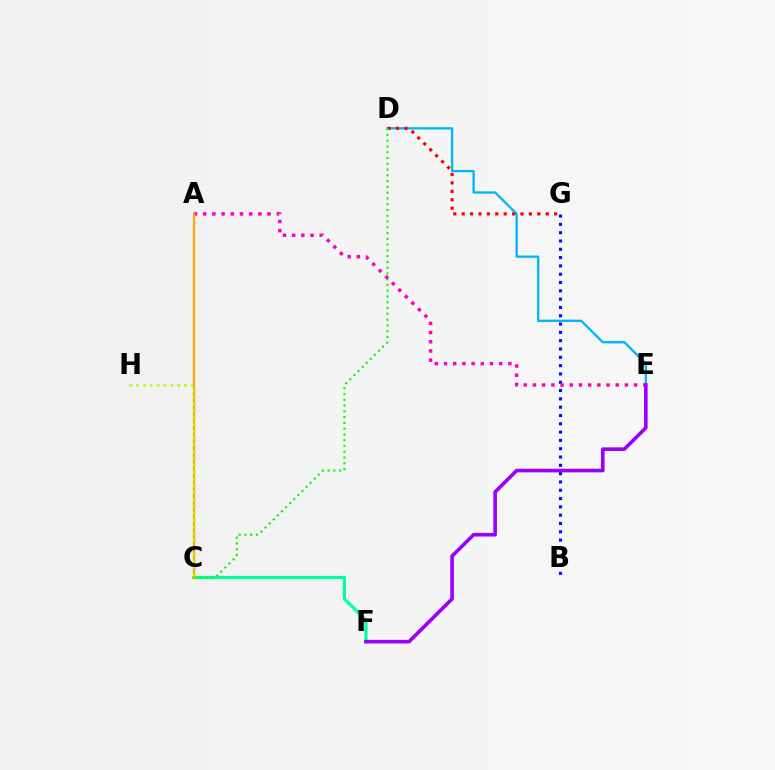{('B', 'G'): [{'color': '#0010ff', 'line_style': 'dotted', 'thickness': 2.26}], ('D', 'E'): [{'color': '#00b5ff', 'line_style': 'solid', 'thickness': 1.67}], ('C', 'F'): [{'color': '#00ff9d', 'line_style': 'solid', 'thickness': 2.26}], ('D', 'G'): [{'color': '#ff0000', 'line_style': 'dotted', 'thickness': 2.28}], ('C', 'D'): [{'color': '#08ff00', 'line_style': 'dotted', 'thickness': 1.57}], ('A', 'E'): [{'color': '#ff00bd', 'line_style': 'dotted', 'thickness': 2.5}], ('E', 'F'): [{'color': '#9b00ff', 'line_style': 'solid', 'thickness': 2.61}], ('A', 'C'): [{'color': '#ffa500', 'line_style': 'solid', 'thickness': 1.6}], ('C', 'H'): [{'color': '#b3ff00', 'line_style': 'dotted', 'thickness': 1.86}]}